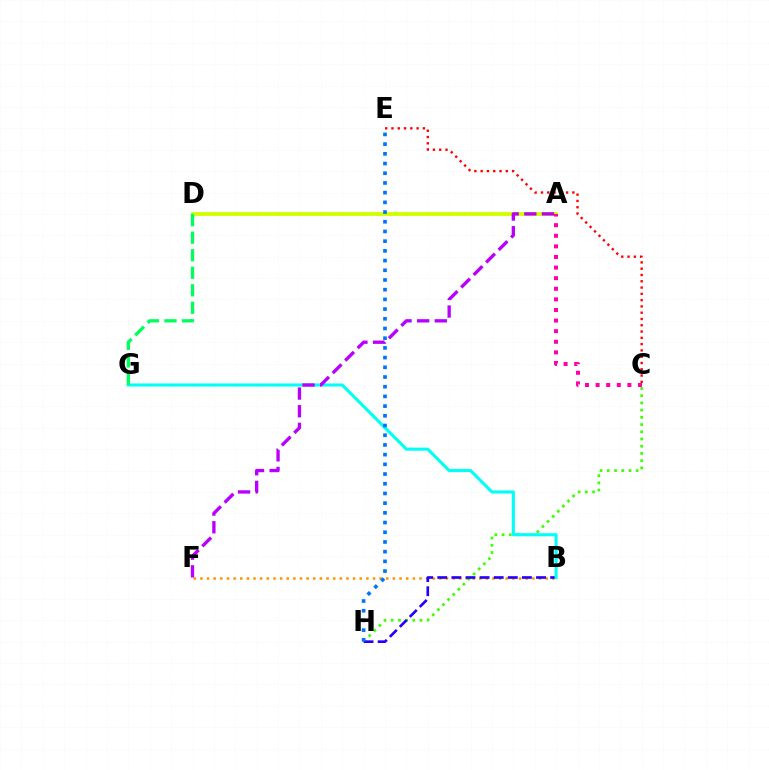{('B', 'F'): [{'color': '#ff9400', 'line_style': 'dotted', 'thickness': 1.8}], ('C', 'H'): [{'color': '#3dff00', 'line_style': 'dotted', 'thickness': 1.96}], ('B', 'H'): [{'color': '#2500ff', 'line_style': 'dashed', 'thickness': 1.92}], ('A', 'D'): [{'color': '#d1ff00', 'line_style': 'solid', 'thickness': 2.76}], ('B', 'G'): [{'color': '#00fff6', 'line_style': 'solid', 'thickness': 2.21}], ('C', 'E'): [{'color': '#ff0000', 'line_style': 'dotted', 'thickness': 1.71}], ('A', 'C'): [{'color': '#ff00ac', 'line_style': 'dotted', 'thickness': 2.88}], ('D', 'G'): [{'color': '#00ff5c', 'line_style': 'dashed', 'thickness': 2.38}], ('E', 'H'): [{'color': '#0074ff', 'line_style': 'dotted', 'thickness': 2.64}], ('A', 'F'): [{'color': '#b900ff', 'line_style': 'dashed', 'thickness': 2.4}]}